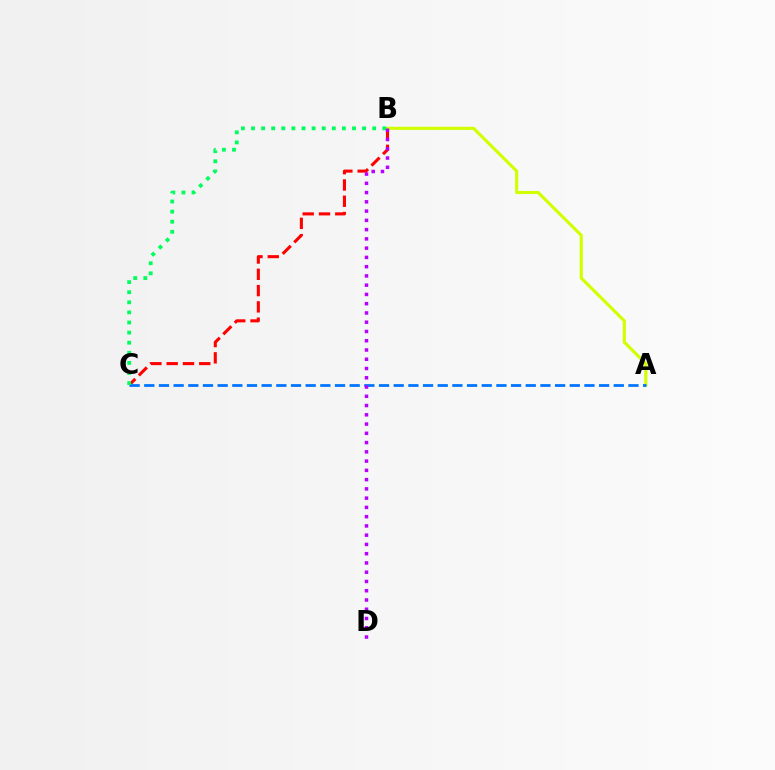{('B', 'C'): [{'color': '#ff0000', 'line_style': 'dashed', 'thickness': 2.21}, {'color': '#00ff5c', 'line_style': 'dotted', 'thickness': 2.74}], ('A', 'B'): [{'color': '#d1ff00', 'line_style': 'solid', 'thickness': 2.26}], ('A', 'C'): [{'color': '#0074ff', 'line_style': 'dashed', 'thickness': 1.99}], ('B', 'D'): [{'color': '#b900ff', 'line_style': 'dotted', 'thickness': 2.52}]}